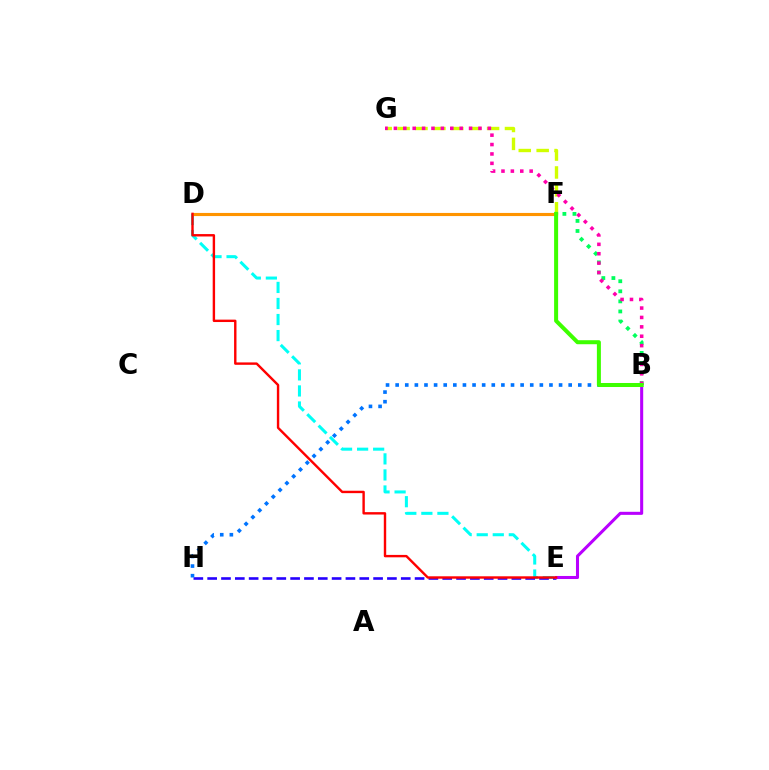{('D', 'E'): [{'color': '#00fff6', 'line_style': 'dashed', 'thickness': 2.18}, {'color': '#ff0000', 'line_style': 'solid', 'thickness': 1.73}], ('F', 'G'): [{'color': '#d1ff00', 'line_style': 'dashed', 'thickness': 2.43}], ('D', 'F'): [{'color': '#ff9400', 'line_style': 'solid', 'thickness': 2.25}], ('B', 'F'): [{'color': '#00ff5c', 'line_style': 'dotted', 'thickness': 2.73}, {'color': '#3dff00', 'line_style': 'solid', 'thickness': 2.89}], ('E', 'H'): [{'color': '#2500ff', 'line_style': 'dashed', 'thickness': 1.88}], ('B', 'E'): [{'color': '#b900ff', 'line_style': 'solid', 'thickness': 2.2}], ('B', 'G'): [{'color': '#ff00ac', 'line_style': 'dotted', 'thickness': 2.55}], ('B', 'H'): [{'color': '#0074ff', 'line_style': 'dotted', 'thickness': 2.61}]}